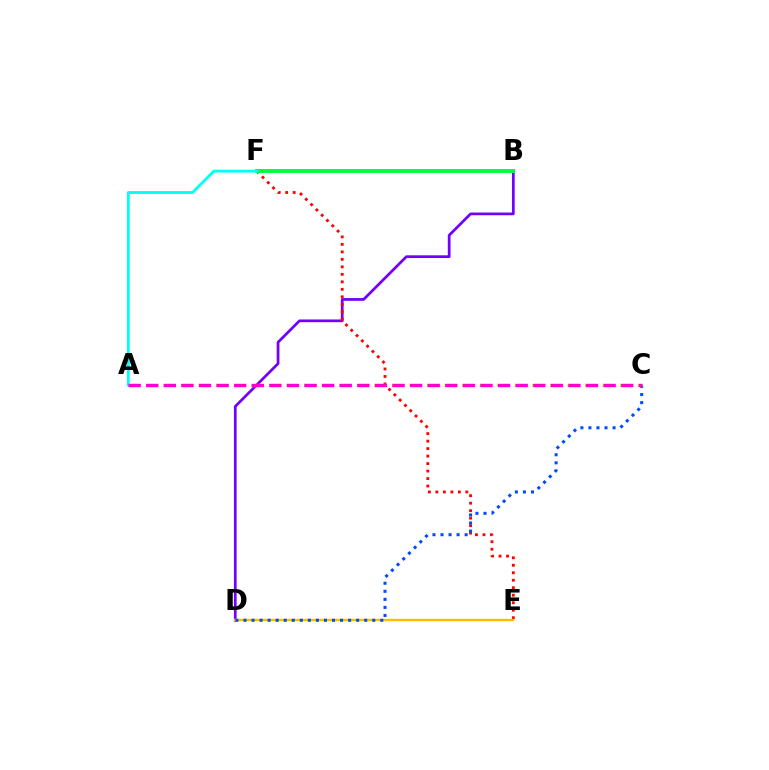{('B', 'D'): [{'color': '#7200ff', 'line_style': 'solid', 'thickness': 1.96}], ('E', 'F'): [{'color': '#ff0000', 'line_style': 'dotted', 'thickness': 2.03}], ('B', 'F'): [{'color': '#00ff39', 'line_style': 'solid', 'thickness': 2.79}], ('D', 'E'): [{'color': '#ffbd00', 'line_style': 'solid', 'thickness': 1.74}], ('C', 'D'): [{'color': '#004bff', 'line_style': 'dotted', 'thickness': 2.19}], ('A', 'C'): [{'color': '#84ff00', 'line_style': 'dashed', 'thickness': 2.39}, {'color': '#ff00cf', 'line_style': 'dashed', 'thickness': 2.39}], ('A', 'F'): [{'color': '#00fff6', 'line_style': 'solid', 'thickness': 2.03}]}